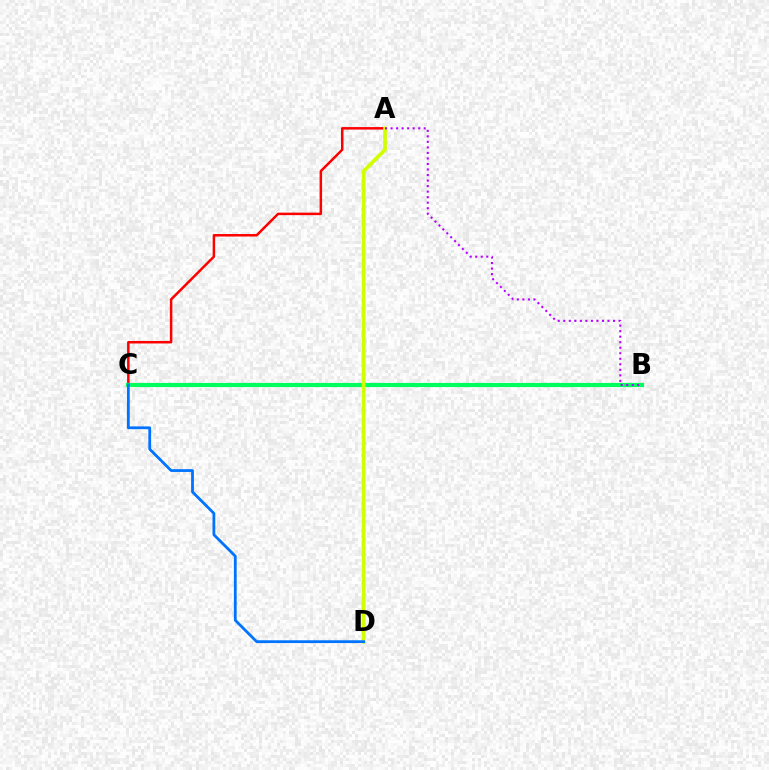{('A', 'C'): [{'color': '#ff0000', 'line_style': 'solid', 'thickness': 1.8}], ('B', 'C'): [{'color': '#00ff5c', 'line_style': 'solid', 'thickness': 2.98}], ('A', 'D'): [{'color': '#d1ff00', 'line_style': 'solid', 'thickness': 2.69}], ('C', 'D'): [{'color': '#0074ff', 'line_style': 'solid', 'thickness': 2.01}], ('A', 'B'): [{'color': '#b900ff', 'line_style': 'dotted', 'thickness': 1.5}]}